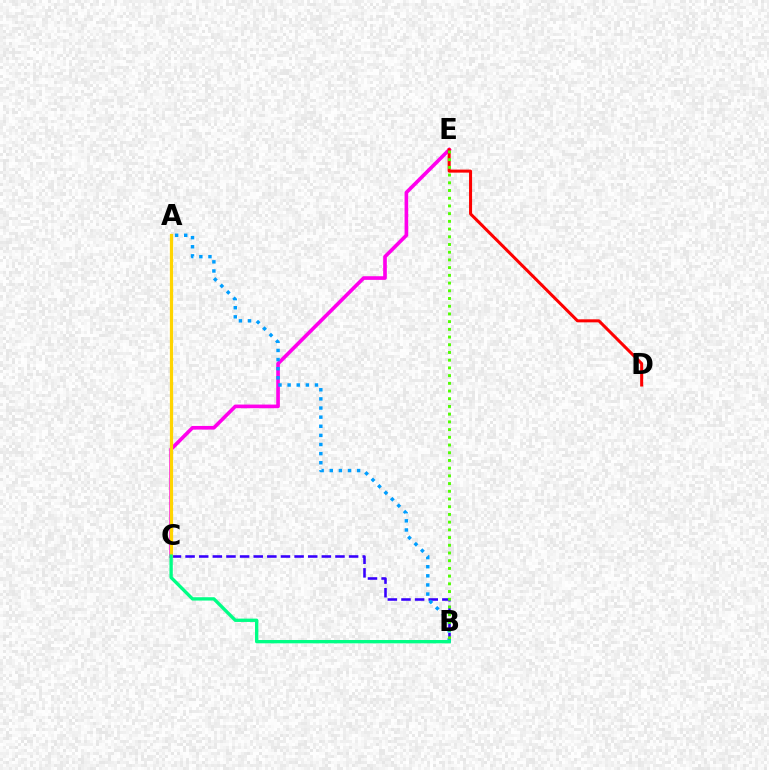{('C', 'E'): [{'color': '#ff00ed', 'line_style': 'solid', 'thickness': 2.63}], ('B', 'C'): [{'color': '#3700ff', 'line_style': 'dashed', 'thickness': 1.85}, {'color': '#00ff86', 'line_style': 'solid', 'thickness': 2.4}], ('A', 'B'): [{'color': '#009eff', 'line_style': 'dotted', 'thickness': 2.48}], ('A', 'C'): [{'color': '#ffd500', 'line_style': 'solid', 'thickness': 2.32}], ('D', 'E'): [{'color': '#ff0000', 'line_style': 'solid', 'thickness': 2.18}], ('B', 'E'): [{'color': '#4fff00', 'line_style': 'dotted', 'thickness': 2.1}]}